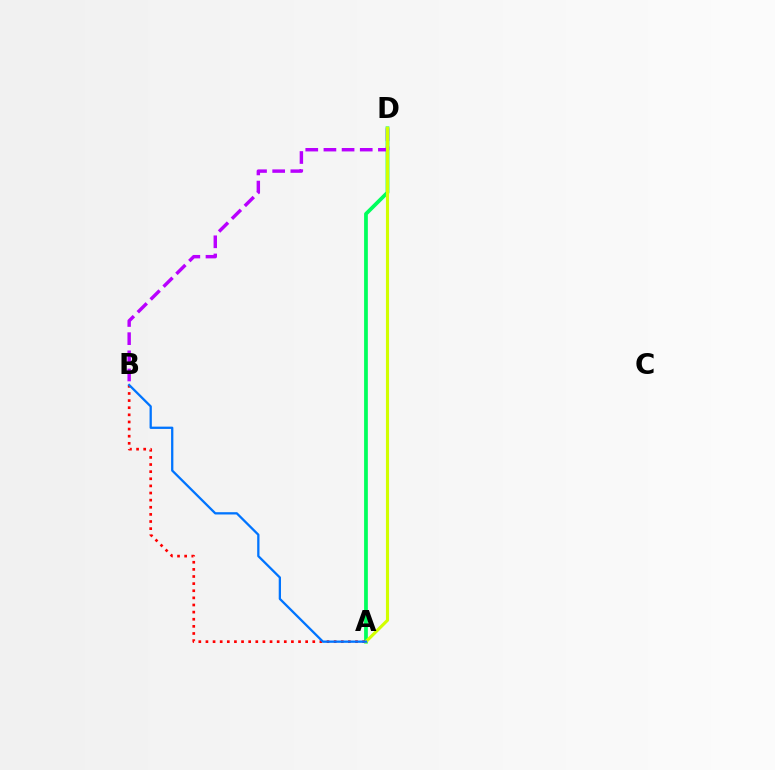{('A', 'D'): [{'color': '#00ff5c', 'line_style': 'solid', 'thickness': 2.7}, {'color': '#d1ff00', 'line_style': 'solid', 'thickness': 2.24}], ('A', 'B'): [{'color': '#ff0000', 'line_style': 'dotted', 'thickness': 1.94}, {'color': '#0074ff', 'line_style': 'solid', 'thickness': 1.65}], ('B', 'D'): [{'color': '#b900ff', 'line_style': 'dashed', 'thickness': 2.47}]}